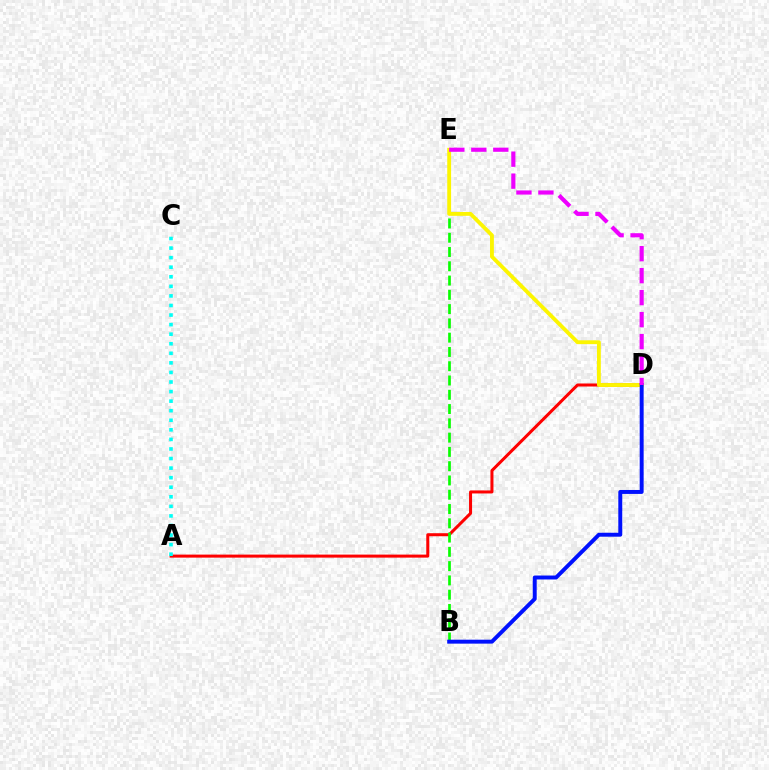{('A', 'D'): [{'color': '#ff0000', 'line_style': 'solid', 'thickness': 2.18}], ('B', 'E'): [{'color': '#08ff00', 'line_style': 'dashed', 'thickness': 1.94}], ('D', 'E'): [{'color': '#fcf500', 'line_style': 'solid', 'thickness': 2.77}, {'color': '#ee00ff', 'line_style': 'dashed', 'thickness': 2.99}], ('B', 'D'): [{'color': '#0010ff', 'line_style': 'solid', 'thickness': 2.84}], ('A', 'C'): [{'color': '#00fff6', 'line_style': 'dotted', 'thickness': 2.6}]}